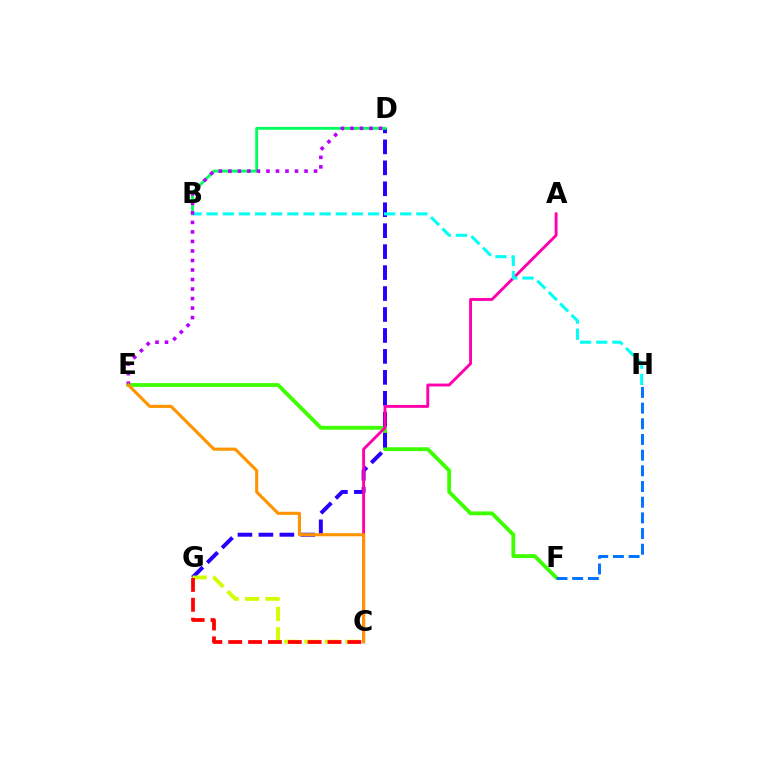{('E', 'F'): [{'color': '#3dff00', 'line_style': 'solid', 'thickness': 2.75}], ('D', 'G'): [{'color': '#2500ff', 'line_style': 'dashed', 'thickness': 2.85}], ('C', 'G'): [{'color': '#d1ff00', 'line_style': 'dashed', 'thickness': 2.78}, {'color': '#ff0000', 'line_style': 'dashed', 'thickness': 2.7}], ('B', 'D'): [{'color': '#00ff5c', 'line_style': 'solid', 'thickness': 2.05}], ('F', 'H'): [{'color': '#0074ff', 'line_style': 'dashed', 'thickness': 2.13}], ('A', 'C'): [{'color': '#ff00ac', 'line_style': 'solid', 'thickness': 2.08}], ('B', 'H'): [{'color': '#00fff6', 'line_style': 'dashed', 'thickness': 2.19}], ('D', 'E'): [{'color': '#b900ff', 'line_style': 'dotted', 'thickness': 2.59}], ('C', 'E'): [{'color': '#ff9400', 'line_style': 'solid', 'thickness': 2.24}]}